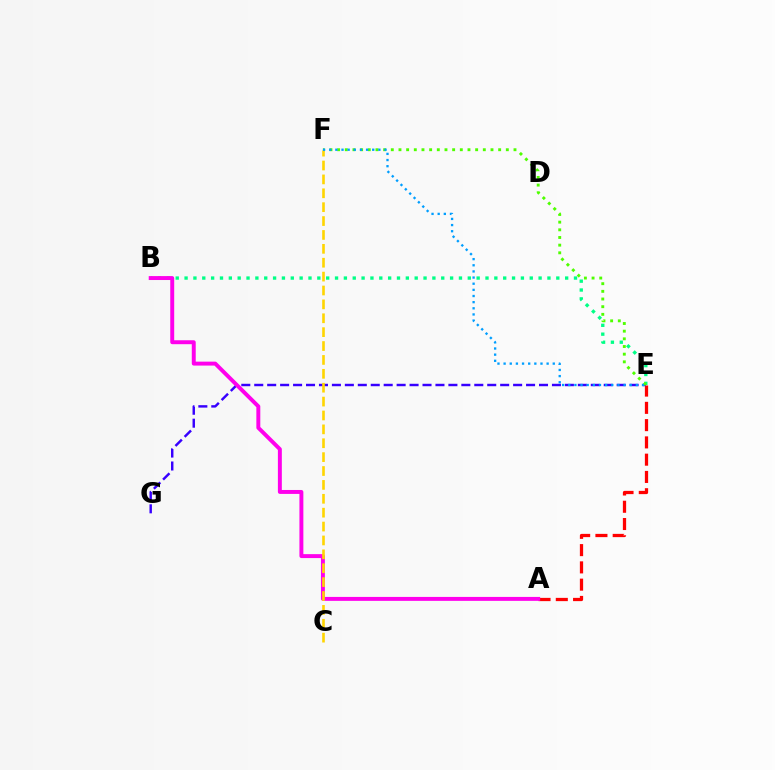{('A', 'E'): [{'color': '#ff0000', 'line_style': 'dashed', 'thickness': 2.35}], ('E', 'G'): [{'color': '#3700ff', 'line_style': 'dashed', 'thickness': 1.76}], ('B', 'E'): [{'color': '#00ff86', 'line_style': 'dotted', 'thickness': 2.4}], ('A', 'B'): [{'color': '#ff00ed', 'line_style': 'solid', 'thickness': 2.84}], ('E', 'F'): [{'color': '#4fff00', 'line_style': 'dotted', 'thickness': 2.08}, {'color': '#009eff', 'line_style': 'dotted', 'thickness': 1.67}], ('C', 'F'): [{'color': '#ffd500', 'line_style': 'dashed', 'thickness': 1.89}]}